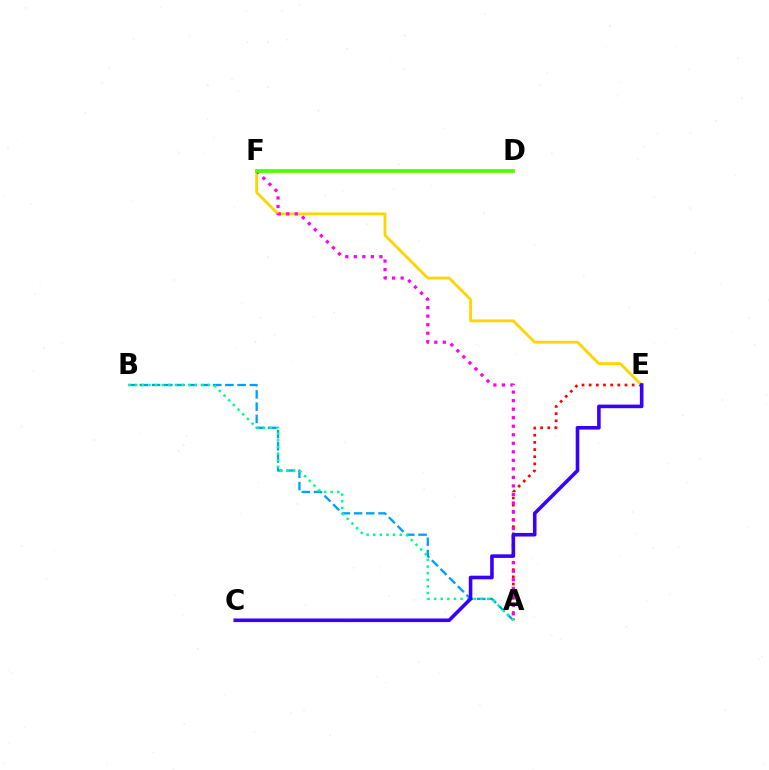{('A', 'E'): [{'color': '#ff0000', 'line_style': 'dotted', 'thickness': 1.95}], ('A', 'B'): [{'color': '#009eff', 'line_style': 'dashed', 'thickness': 1.66}, {'color': '#00ff86', 'line_style': 'dotted', 'thickness': 1.8}], ('E', 'F'): [{'color': '#ffd500', 'line_style': 'solid', 'thickness': 2.02}], ('A', 'F'): [{'color': '#ff00ed', 'line_style': 'dotted', 'thickness': 2.32}], ('C', 'E'): [{'color': '#3700ff', 'line_style': 'solid', 'thickness': 2.59}], ('D', 'F'): [{'color': '#4fff00', 'line_style': 'solid', 'thickness': 2.7}]}